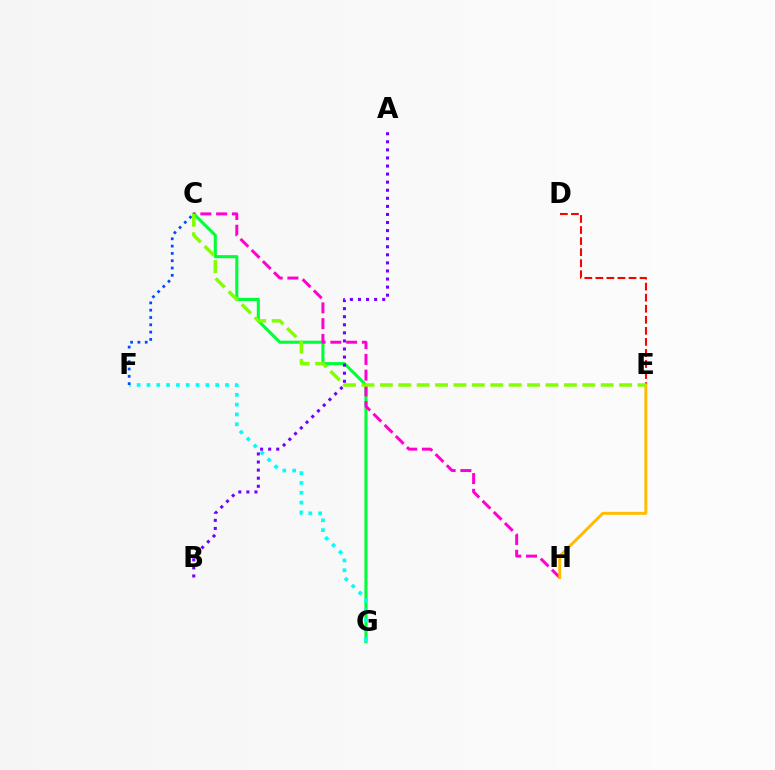{('C', 'G'): [{'color': '#00ff39', 'line_style': 'solid', 'thickness': 2.22}], ('D', 'E'): [{'color': '#ff0000', 'line_style': 'dashed', 'thickness': 1.5}], ('F', 'G'): [{'color': '#00fff6', 'line_style': 'dotted', 'thickness': 2.67}], ('C', 'F'): [{'color': '#004bff', 'line_style': 'dotted', 'thickness': 1.98}], ('C', 'H'): [{'color': '#ff00cf', 'line_style': 'dashed', 'thickness': 2.14}], ('E', 'H'): [{'color': '#ffbd00', 'line_style': 'solid', 'thickness': 2.13}], ('A', 'B'): [{'color': '#7200ff', 'line_style': 'dotted', 'thickness': 2.19}], ('C', 'E'): [{'color': '#84ff00', 'line_style': 'dashed', 'thickness': 2.5}]}